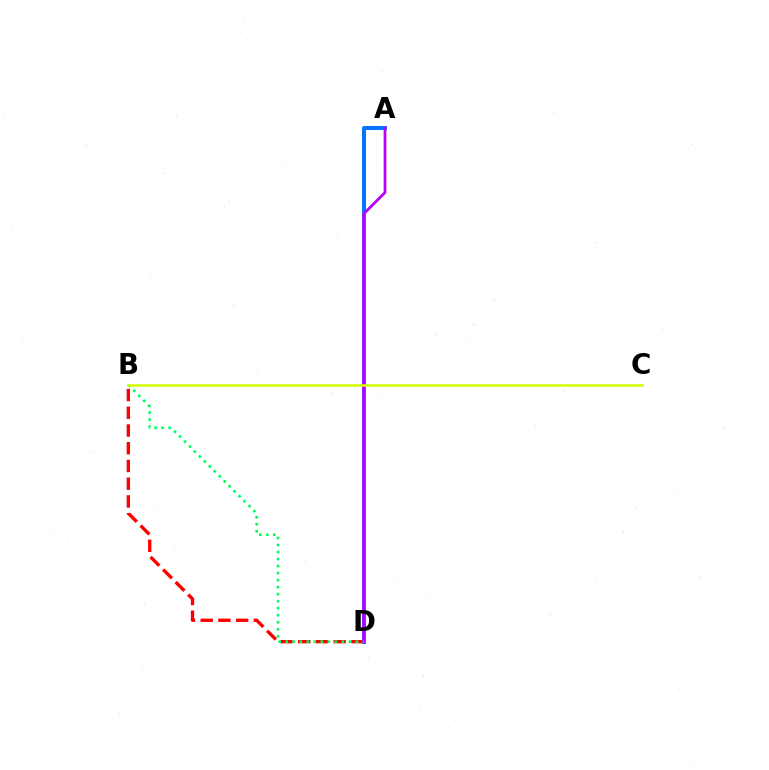{('A', 'D'): [{'color': '#0074ff', 'line_style': 'solid', 'thickness': 2.85}, {'color': '#b900ff', 'line_style': 'solid', 'thickness': 1.98}], ('B', 'D'): [{'color': '#ff0000', 'line_style': 'dashed', 'thickness': 2.41}, {'color': '#00ff5c', 'line_style': 'dotted', 'thickness': 1.91}], ('B', 'C'): [{'color': '#d1ff00', 'line_style': 'solid', 'thickness': 1.85}]}